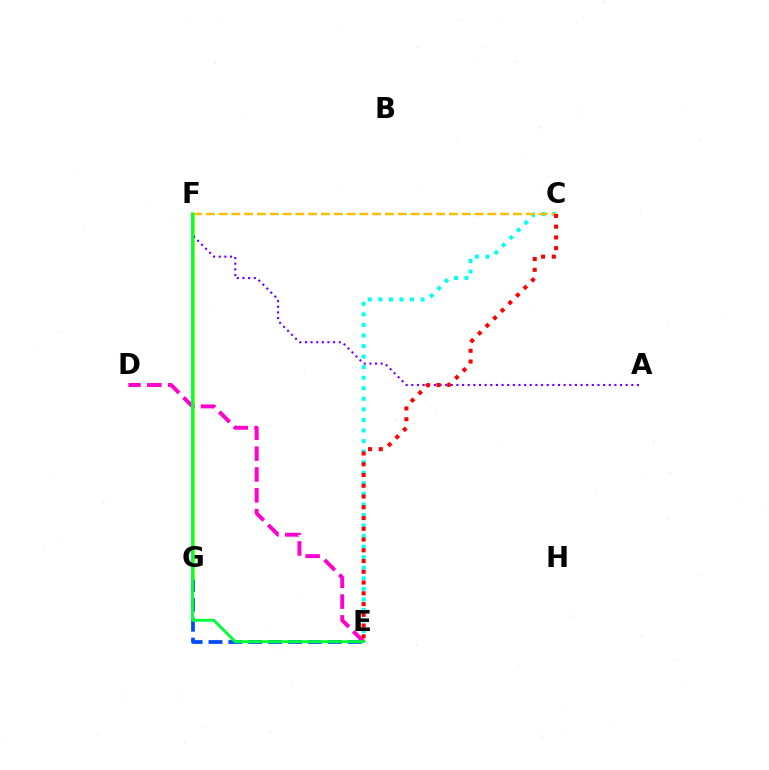{('E', 'G'): [{'color': '#004bff', 'line_style': 'dashed', 'thickness': 2.7}], ('C', 'E'): [{'color': '#00fff6', 'line_style': 'dotted', 'thickness': 2.87}, {'color': '#ff0000', 'line_style': 'dotted', 'thickness': 2.92}], ('C', 'F'): [{'color': '#ffbd00', 'line_style': 'dashed', 'thickness': 1.74}], ('F', 'G'): [{'color': '#84ff00', 'line_style': 'solid', 'thickness': 2.06}], ('A', 'F'): [{'color': '#7200ff', 'line_style': 'dotted', 'thickness': 1.53}], ('D', 'E'): [{'color': '#ff00cf', 'line_style': 'dashed', 'thickness': 2.83}], ('E', 'F'): [{'color': '#00ff39', 'line_style': 'solid', 'thickness': 2.08}]}